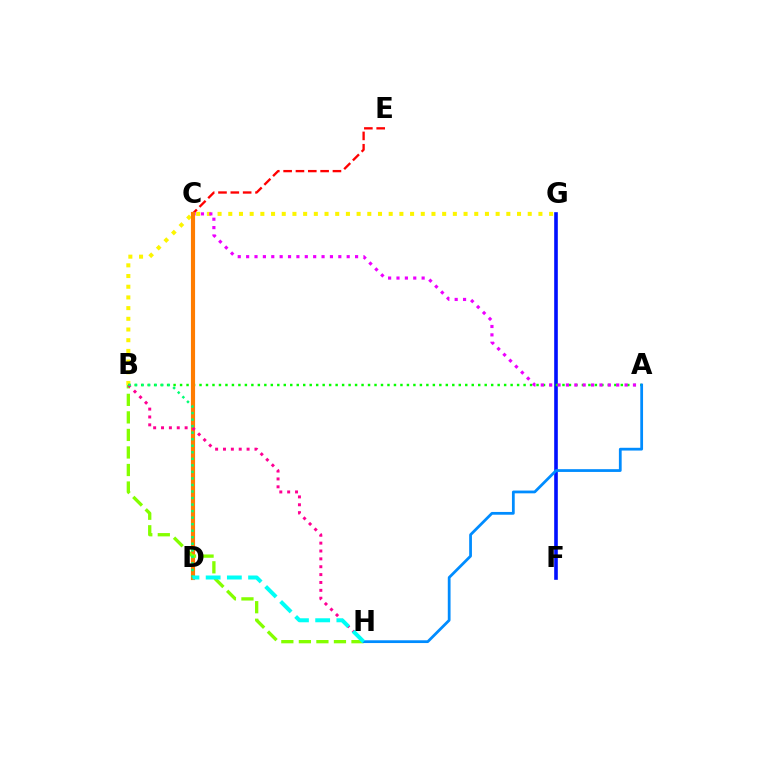{('C', 'E'): [{'color': '#ff0000', 'line_style': 'dashed', 'thickness': 1.68}], ('F', 'G'): [{'color': '#0010ff', 'line_style': 'solid', 'thickness': 2.6}], ('C', 'D'): [{'color': '#7200ff', 'line_style': 'solid', 'thickness': 2.13}, {'color': '#ff7c00', 'line_style': 'solid', 'thickness': 2.99}], ('B', 'G'): [{'color': '#fcf500', 'line_style': 'dotted', 'thickness': 2.91}], ('A', 'B'): [{'color': '#08ff00', 'line_style': 'dotted', 'thickness': 1.76}], ('A', 'C'): [{'color': '#ee00ff', 'line_style': 'dotted', 'thickness': 2.28}], ('B', 'H'): [{'color': '#84ff00', 'line_style': 'dashed', 'thickness': 2.38}, {'color': '#ff0094', 'line_style': 'dotted', 'thickness': 2.14}], ('B', 'D'): [{'color': '#00ff74', 'line_style': 'dotted', 'thickness': 1.78}], ('A', 'H'): [{'color': '#008cff', 'line_style': 'solid', 'thickness': 1.99}], ('D', 'H'): [{'color': '#00fff6', 'line_style': 'dashed', 'thickness': 2.88}]}